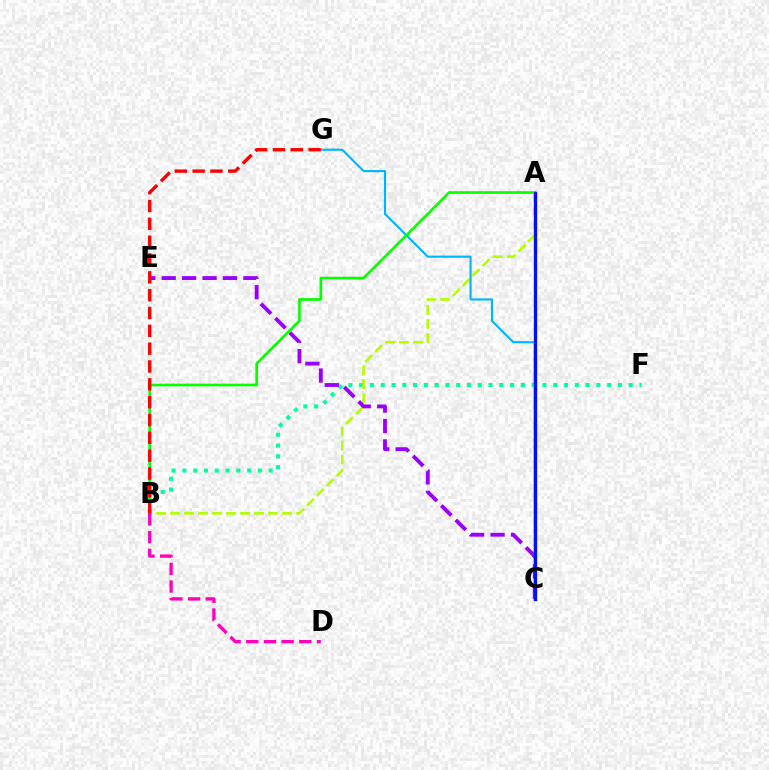{('B', 'F'): [{'color': '#00ff9d', 'line_style': 'dotted', 'thickness': 2.93}], ('A', 'B'): [{'color': '#b3ff00', 'line_style': 'dashed', 'thickness': 1.9}, {'color': '#08ff00', 'line_style': 'solid', 'thickness': 1.9}], ('A', 'C'): [{'color': '#ffa500', 'line_style': 'dotted', 'thickness': 2.22}, {'color': '#0010ff', 'line_style': 'solid', 'thickness': 2.37}], ('C', 'G'): [{'color': '#00b5ff', 'line_style': 'solid', 'thickness': 1.52}], ('C', 'E'): [{'color': '#9b00ff', 'line_style': 'dashed', 'thickness': 2.77}], ('B', 'D'): [{'color': '#ff00bd', 'line_style': 'dashed', 'thickness': 2.4}], ('B', 'G'): [{'color': '#ff0000', 'line_style': 'dashed', 'thickness': 2.42}]}